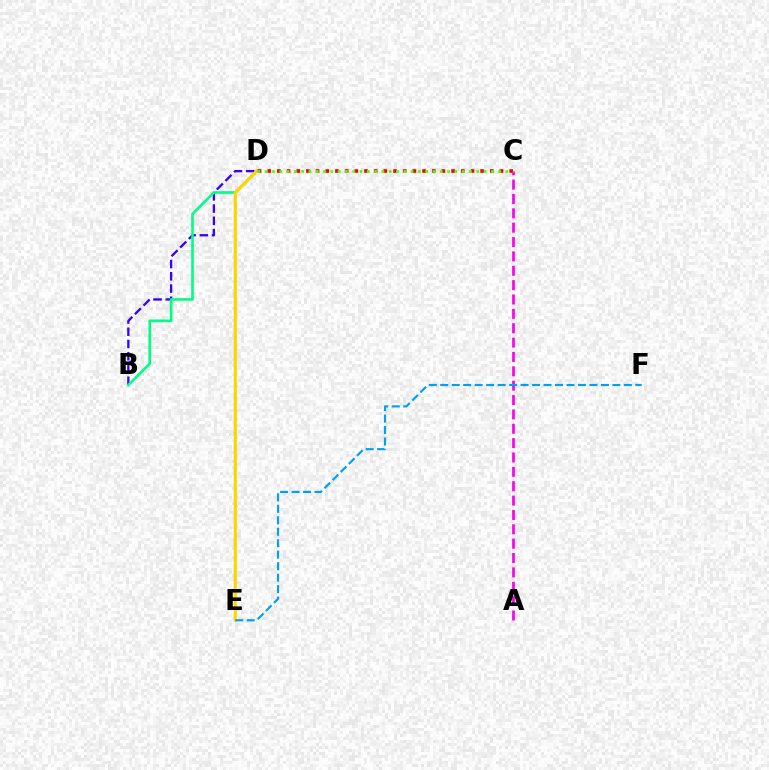{('B', 'D'): [{'color': '#3700ff', 'line_style': 'dashed', 'thickness': 1.66}, {'color': '#00ff86', 'line_style': 'solid', 'thickness': 1.9}], ('A', 'C'): [{'color': '#ff00ed', 'line_style': 'dashed', 'thickness': 1.95}], ('D', 'E'): [{'color': '#ffd500', 'line_style': 'solid', 'thickness': 2.25}], ('E', 'F'): [{'color': '#009eff', 'line_style': 'dashed', 'thickness': 1.56}], ('C', 'D'): [{'color': '#ff0000', 'line_style': 'dotted', 'thickness': 2.63}, {'color': '#4fff00', 'line_style': 'dotted', 'thickness': 1.98}]}